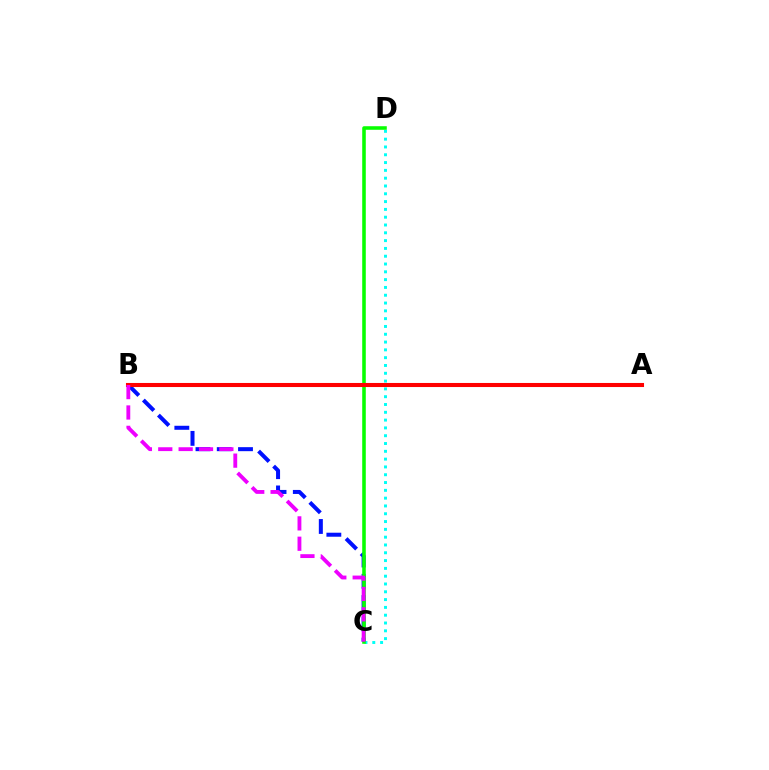{('C', 'D'): [{'color': '#00fff6', 'line_style': 'dotted', 'thickness': 2.12}, {'color': '#08ff00', 'line_style': 'solid', 'thickness': 2.56}], ('B', 'C'): [{'color': '#0010ff', 'line_style': 'dashed', 'thickness': 2.89}, {'color': '#ee00ff', 'line_style': 'dashed', 'thickness': 2.77}], ('A', 'B'): [{'color': '#fcf500', 'line_style': 'dashed', 'thickness': 2.62}, {'color': '#ff0000', 'line_style': 'solid', 'thickness': 2.93}]}